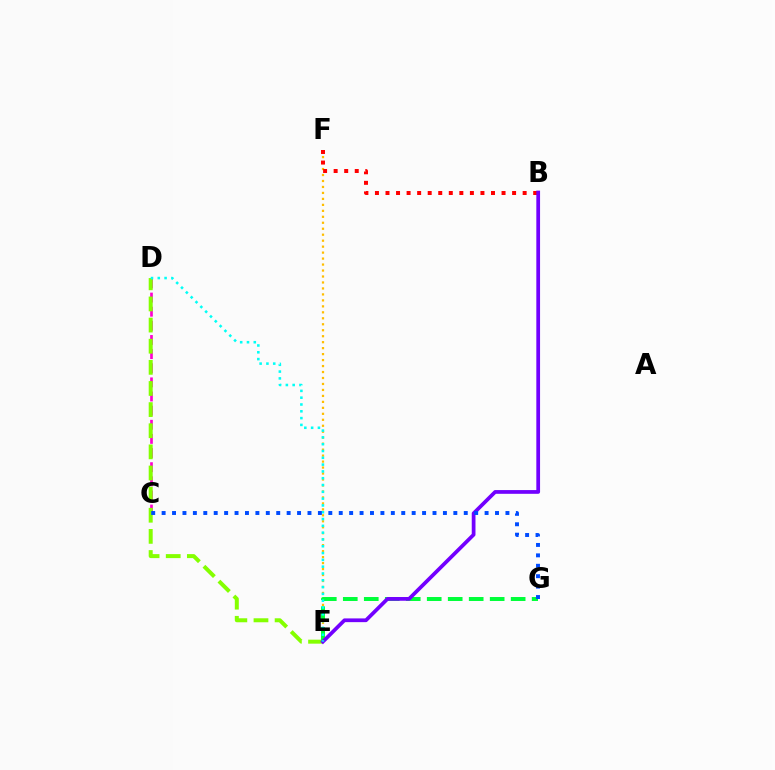{('C', 'D'): [{'color': '#ff00cf', 'line_style': 'dashed', 'thickness': 1.92}], ('E', 'F'): [{'color': '#ffbd00', 'line_style': 'dotted', 'thickness': 1.62}], ('D', 'E'): [{'color': '#84ff00', 'line_style': 'dashed', 'thickness': 2.87}, {'color': '#00fff6', 'line_style': 'dotted', 'thickness': 1.85}], ('B', 'F'): [{'color': '#ff0000', 'line_style': 'dotted', 'thickness': 2.87}], ('E', 'G'): [{'color': '#00ff39', 'line_style': 'dashed', 'thickness': 2.85}], ('B', 'E'): [{'color': '#7200ff', 'line_style': 'solid', 'thickness': 2.69}], ('C', 'G'): [{'color': '#004bff', 'line_style': 'dotted', 'thickness': 2.83}]}